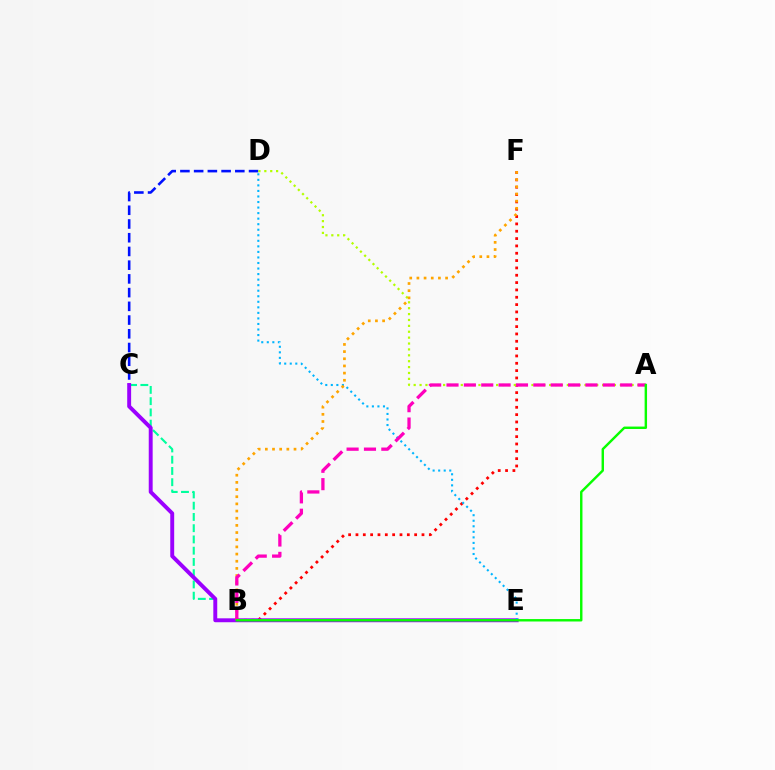{('B', 'F'): [{'color': '#ff0000', 'line_style': 'dotted', 'thickness': 1.99}, {'color': '#ffa500', 'line_style': 'dotted', 'thickness': 1.95}], ('C', 'E'): [{'color': '#00ff9d', 'line_style': 'dashed', 'thickness': 1.53}, {'color': '#9b00ff', 'line_style': 'solid', 'thickness': 2.82}], ('C', 'D'): [{'color': '#0010ff', 'line_style': 'dashed', 'thickness': 1.86}], ('A', 'D'): [{'color': '#b3ff00', 'line_style': 'dotted', 'thickness': 1.6}], ('D', 'E'): [{'color': '#00b5ff', 'line_style': 'dotted', 'thickness': 1.51}], ('A', 'B'): [{'color': '#ff00bd', 'line_style': 'dashed', 'thickness': 2.36}, {'color': '#08ff00', 'line_style': 'solid', 'thickness': 1.75}]}